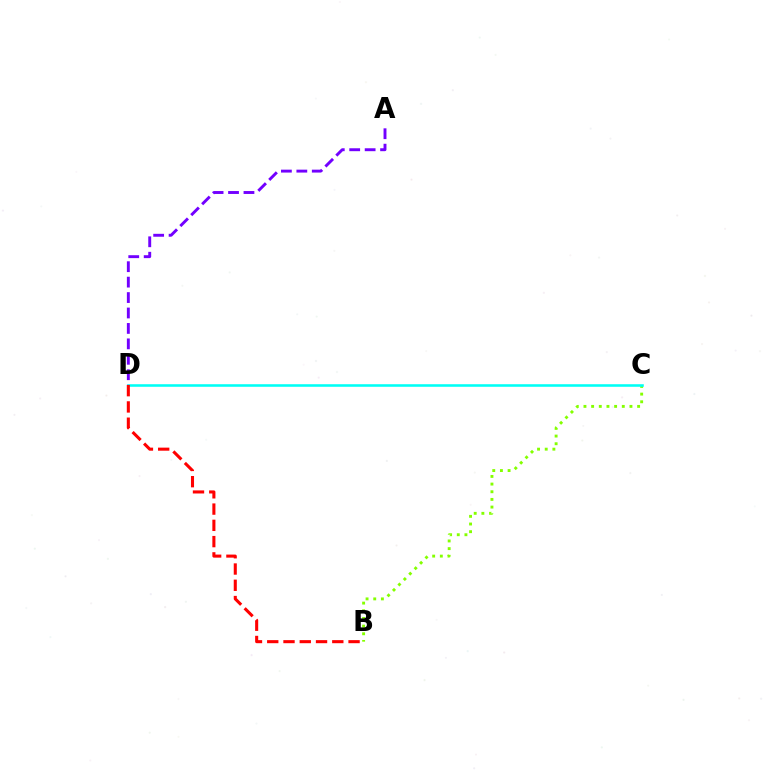{('B', 'C'): [{'color': '#84ff00', 'line_style': 'dotted', 'thickness': 2.08}], ('A', 'D'): [{'color': '#7200ff', 'line_style': 'dashed', 'thickness': 2.1}], ('C', 'D'): [{'color': '#00fff6', 'line_style': 'solid', 'thickness': 1.85}], ('B', 'D'): [{'color': '#ff0000', 'line_style': 'dashed', 'thickness': 2.21}]}